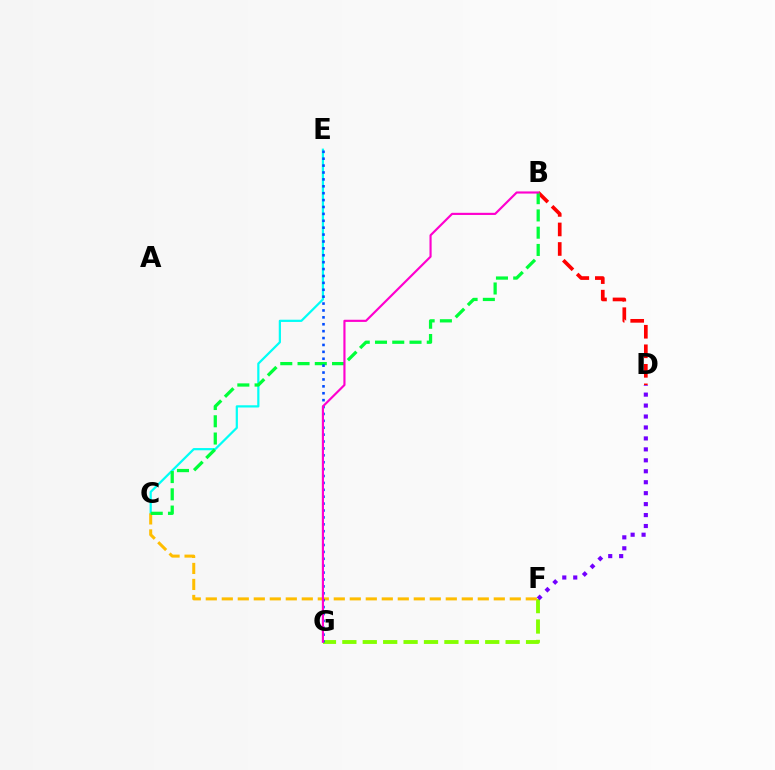{('B', 'D'): [{'color': '#ff0000', 'line_style': 'dashed', 'thickness': 2.65}], ('C', 'E'): [{'color': '#00fff6', 'line_style': 'solid', 'thickness': 1.6}], ('F', 'G'): [{'color': '#84ff00', 'line_style': 'dashed', 'thickness': 2.77}], ('C', 'F'): [{'color': '#ffbd00', 'line_style': 'dashed', 'thickness': 2.17}], ('D', 'F'): [{'color': '#7200ff', 'line_style': 'dotted', 'thickness': 2.98}], ('B', 'C'): [{'color': '#00ff39', 'line_style': 'dashed', 'thickness': 2.34}], ('E', 'G'): [{'color': '#004bff', 'line_style': 'dotted', 'thickness': 1.87}], ('B', 'G'): [{'color': '#ff00cf', 'line_style': 'solid', 'thickness': 1.55}]}